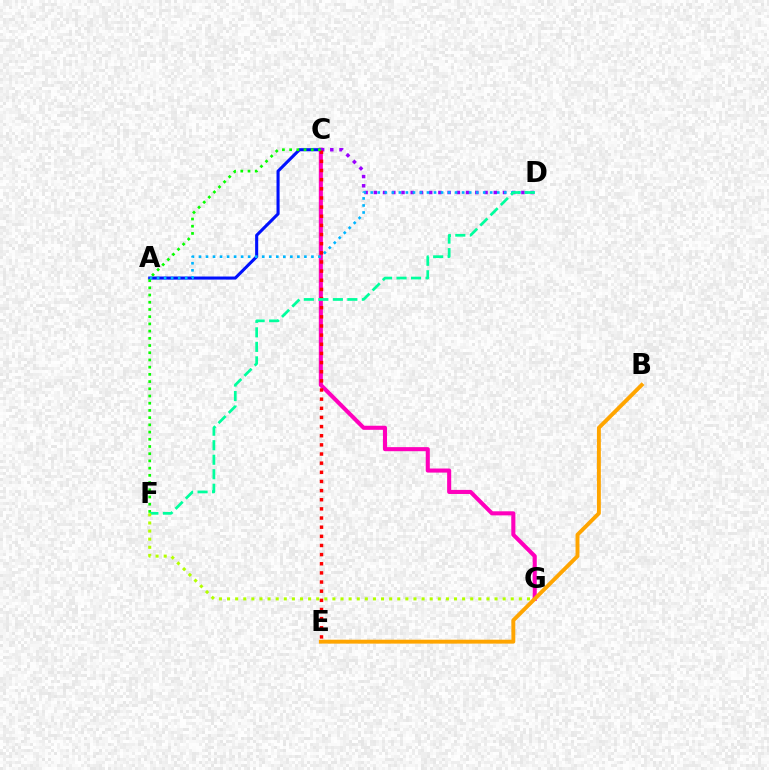{('C', 'G'): [{'color': '#ff00bd', 'line_style': 'solid', 'thickness': 2.93}], ('A', 'C'): [{'color': '#0010ff', 'line_style': 'solid', 'thickness': 2.21}], ('B', 'E'): [{'color': '#ffa500', 'line_style': 'solid', 'thickness': 2.82}], ('C', 'D'): [{'color': '#9b00ff', 'line_style': 'dotted', 'thickness': 2.51}], ('A', 'D'): [{'color': '#00b5ff', 'line_style': 'dotted', 'thickness': 1.91}], ('C', 'E'): [{'color': '#ff0000', 'line_style': 'dotted', 'thickness': 2.48}], ('C', 'F'): [{'color': '#08ff00', 'line_style': 'dotted', 'thickness': 1.96}], ('D', 'F'): [{'color': '#00ff9d', 'line_style': 'dashed', 'thickness': 1.97}], ('F', 'G'): [{'color': '#b3ff00', 'line_style': 'dotted', 'thickness': 2.2}]}